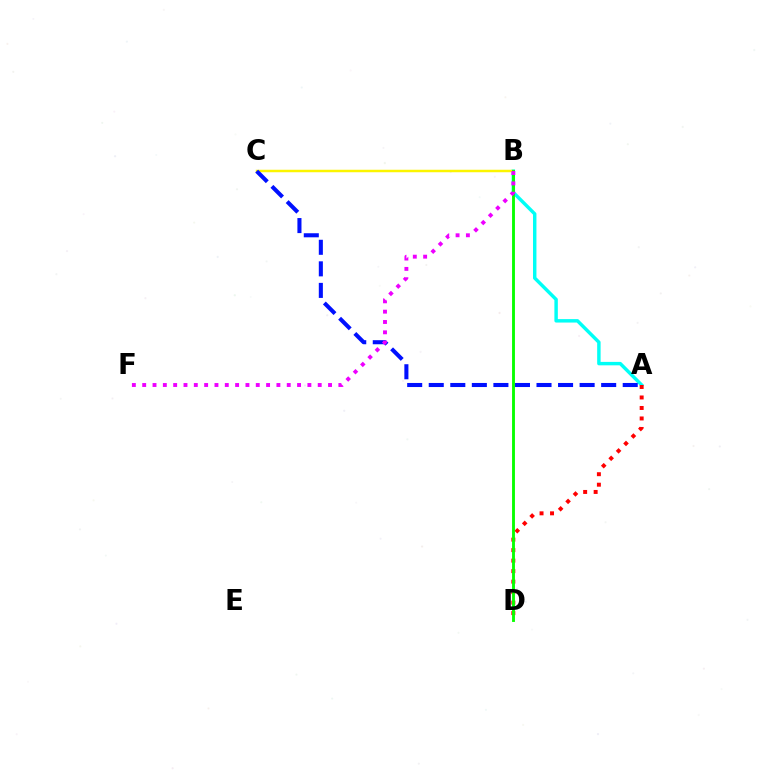{('A', 'B'): [{'color': '#00fff6', 'line_style': 'solid', 'thickness': 2.48}], ('A', 'D'): [{'color': '#ff0000', 'line_style': 'dotted', 'thickness': 2.85}], ('B', 'C'): [{'color': '#fcf500', 'line_style': 'solid', 'thickness': 1.79}], ('A', 'C'): [{'color': '#0010ff', 'line_style': 'dashed', 'thickness': 2.93}], ('B', 'D'): [{'color': '#08ff00', 'line_style': 'solid', 'thickness': 2.07}], ('B', 'F'): [{'color': '#ee00ff', 'line_style': 'dotted', 'thickness': 2.81}]}